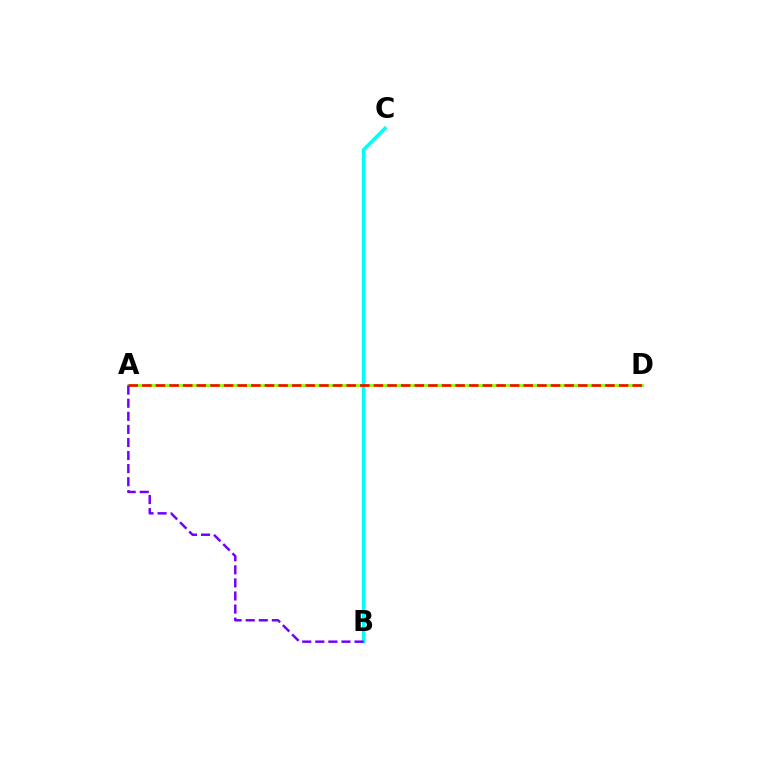{('B', 'C'): [{'color': '#00fff6', 'line_style': 'solid', 'thickness': 2.51}], ('A', 'D'): [{'color': '#84ff00', 'line_style': 'solid', 'thickness': 1.96}, {'color': '#ff0000', 'line_style': 'dashed', 'thickness': 1.85}], ('A', 'B'): [{'color': '#7200ff', 'line_style': 'dashed', 'thickness': 1.78}]}